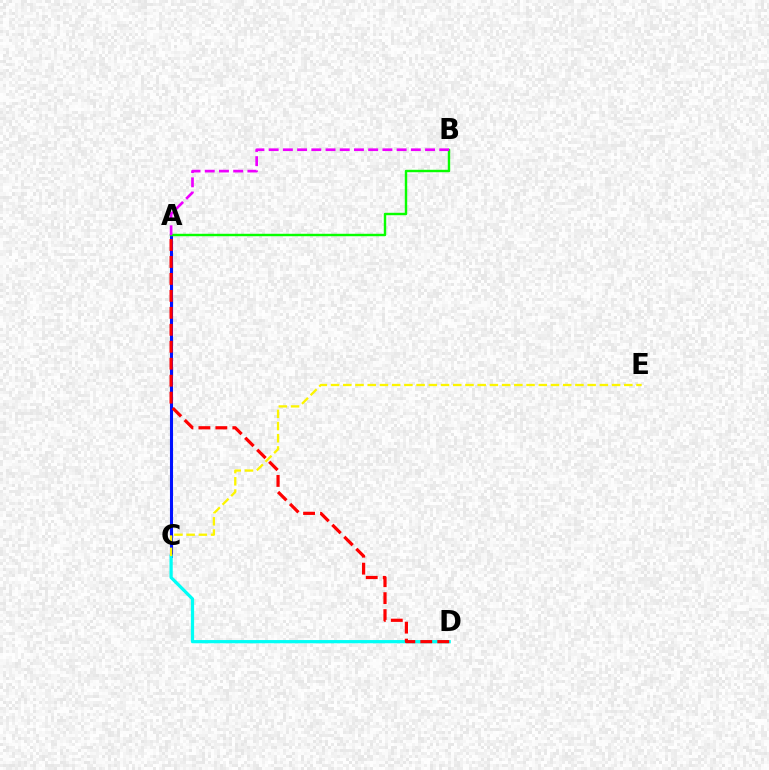{('A', 'C'): [{'color': '#0010ff', 'line_style': 'solid', 'thickness': 2.22}], ('A', 'B'): [{'color': '#08ff00', 'line_style': 'solid', 'thickness': 1.75}, {'color': '#ee00ff', 'line_style': 'dashed', 'thickness': 1.93}], ('C', 'D'): [{'color': '#00fff6', 'line_style': 'solid', 'thickness': 2.32}], ('C', 'E'): [{'color': '#fcf500', 'line_style': 'dashed', 'thickness': 1.66}], ('A', 'D'): [{'color': '#ff0000', 'line_style': 'dashed', 'thickness': 2.3}]}